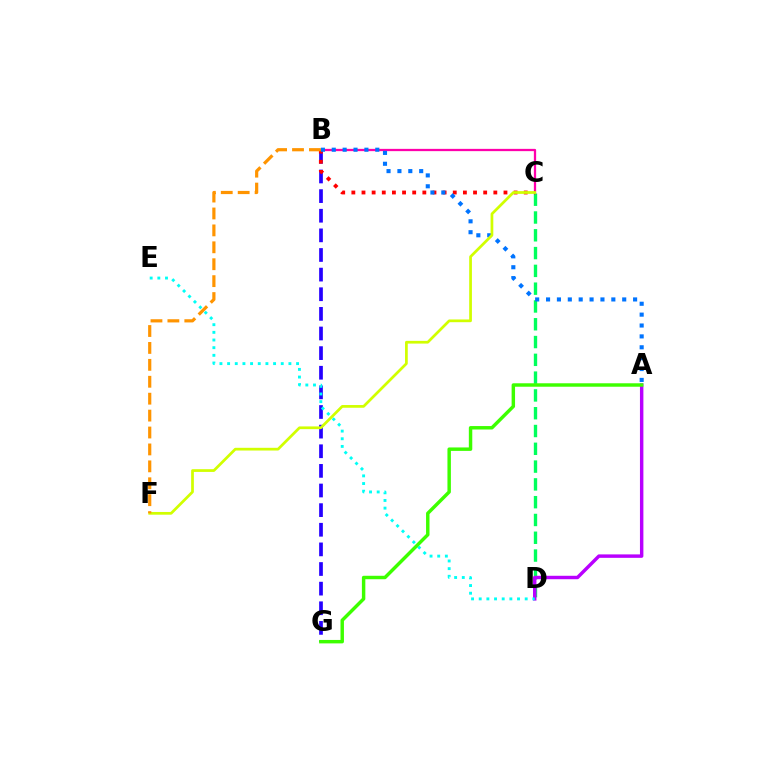{('C', 'D'): [{'color': '#00ff5c', 'line_style': 'dashed', 'thickness': 2.42}], ('A', 'D'): [{'color': '#b900ff', 'line_style': 'solid', 'thickness': 2.48}], ('B', 'G'): [{'color': '#2500ff', 'line_style': 'dashed', 'thickness': 2.67}], ('B', 'C'): [{'color': '#ff00ac', 'line_style': 'solid', 'thickness': 1.64}, {'color': '#ff0000', 'line_style': 'dotted', 'thickness': 2.76}], ('D', 'E'): [{'color': '#00fff6', 'line_style': 'dotted', 'thickness': 2.08}], ('A', 'G'): [{'color': '#3dff00', 'line_style': 'solid', 'thickness': 2.48}], ('A', 'B'): [{'color': '#0074ff', 'line_style': 'dotted', 'thickness': 2.96}], ('C', 'F'): [{'color': '#d1ff00', 'line_style': 'solid', 'thickness': 1.96}], ('B', 'F'): [{'color': '#ff9400', 'line_style': 'dashed', 'thickness': 2.3}]}